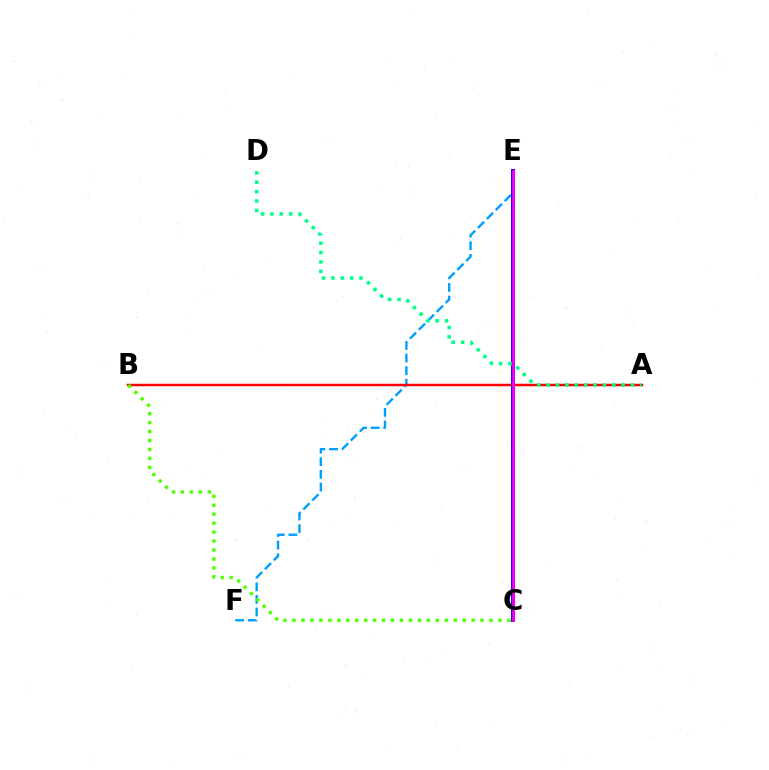{('E', 'F'): [{'color': '#009eff', 'line_style': 'dashed', 'thickness': 1.72}], ('A', 'B'): [{'color': '#ff0000', 'line_style': 'solid', 'thickness': 1.79}], ('B', 'C'): [{'color': '#4fff00', 'line_style': 'dotted', 'thickness': 2.43}], ('C', 'E'): [{'color': '#ffd500', 'line_style': 'dotted', 'thickness': 1.73}, {'color': '#3700ff', 'line_style': 'solid', 'thickness': 2.91}, {'color': '#ff00ed', 'line_style': 'solid', 'thickness': 1.87}], ('A', 'D'): [{'color': '#00ff86', 'line_style': 'dotted', 'thickness': 2.55}]}